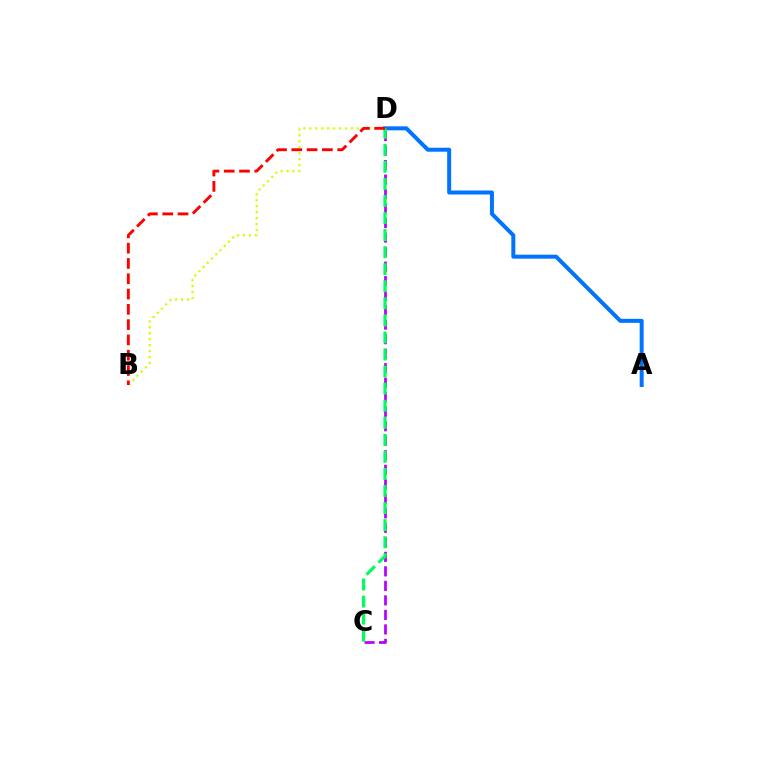{('A', 'D'): [{'color': '#0074ff', 'line_style': 'solid', 'thickness': 2.88}], ('B', 'D'): [{'color': '#d1ff00', 'line_style': 'dotted', 'thickness': 1.62}, {'color': '#ff0000', 'line_style': 'dashed', 'thickness': 2.08}], ('C', 'D'): [{'color': '#b900ff', 'line_style': 'dashed', 'thickness': 1.97}, {'color': '#00ff5c', 'line_style': 'dashed', 'thickness': 2.32}]}